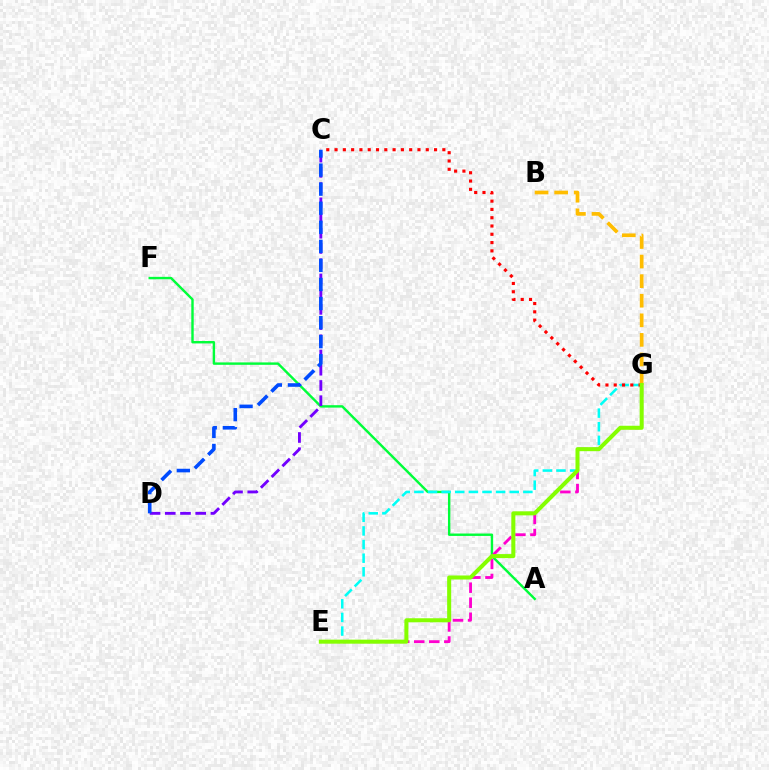{('A', 'F'): [{'color': '#00ff39', 'line_style': 'solid', 'thickness': 1.74}], ('C', 'D'): [{'color': '#7200ff', 'line_style': 'dashed', 'thickness': 2.07}, {'color': '#004bff', 'line_style': 'dashed', 'thickness': 2.59}], ('E', 'G'): [{'color': '#00fff6', 'line_style': 'dashed', 'thickness': 1.85}, {'color': '#ff00cf', 'line_style': 'dashed', 'thickness': 2.04}, {'color': '#84ff00', 'line_style': 'solid', 'thickness': 2.9}], ('C', 'G'): [{'color': '#ff0000', 'line_style': 'dotted', 'thickness': 2.25}], ('B', 'G'): [{'color': '#ffbd00', 'line_style': 'dashed', 'thickness': 2.66}]}